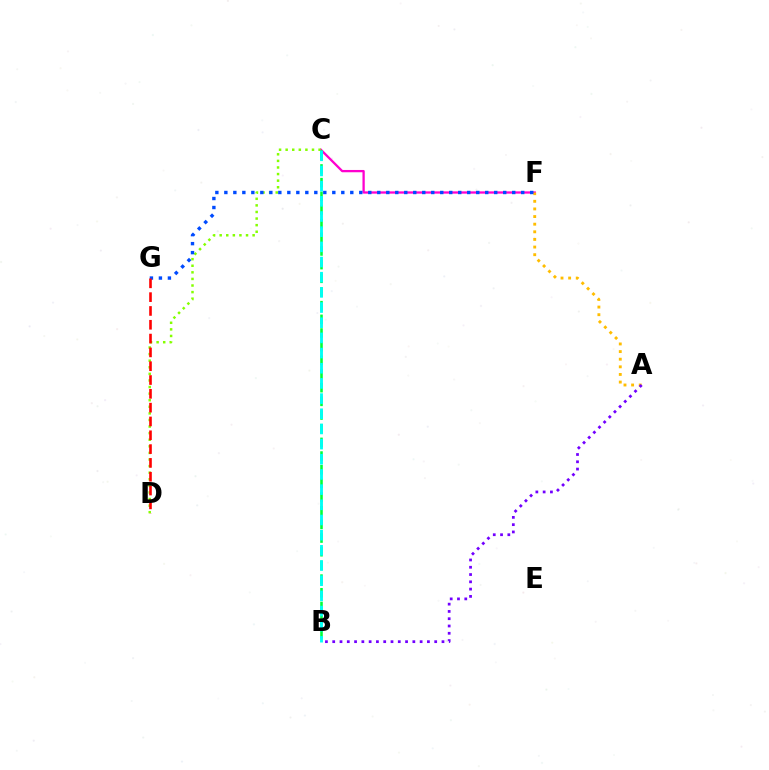{('C', 'F'): [{'color': '#ff00cf', 'line_style': 'solid', 'thickness': 1.65}], ('C', 'D'): [{'color': '#84ff00', 'line_style': 'dotted', 'thickness': 1.79}], ('A', 'F'): [{'color': '#ffbd00', 'line_style': 'dotted', 'thickness': 2.07}], ('B', 'C'): [{'color': '#00ff39', 'line_style': 'dashed', 'thickness': 1.86}, {'color': '#00fff6', 'line_style': 'dashed', 'thickness': 2.06}], ('F', 'G'): [{'color': '#004bff', 'line_style': 'dotted', 'thickness': 2.44}], ('A', 'B'): [{'color': '#7200ff', 'line_style': 'dotted', 'thickness': 1.98}], ('D', 'G'): [{'color': '#ff0000', 'line_style': 'dashed', 'thickness': 1.88}]}